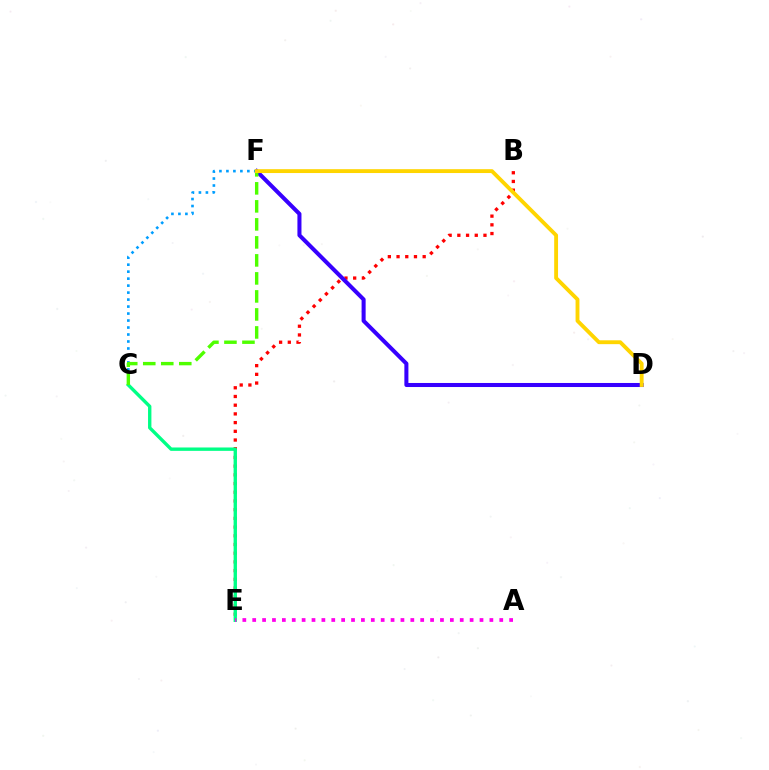{('B', 'E'): [{'color': '#ff0000', 'line_style': 'dotted', 'thickness': 2.37}], ('C', 'E'): [{'color': '#00ff86', 'line_style': 'solid', 'thickness': 2.43}], ('D', 'F'): [{'color': '#3700ff', 'line_style': 'solid', 'thickness': 2.91}, {'color': '#ffd500', 'line_style': 'solid', 'thickness': 2.78}], ('C', 'F'): [{'color': '#009eff', 'line_style': 'dotted', 'thickness': 1.9}, {'color': '#4fff00', 'line_style': 'dashed', 'thickness': 2.45}], ('A', 'E'): [{'color': '#ff00ed', 'line_style': 'dotted', 'thickness': 2.68}]}